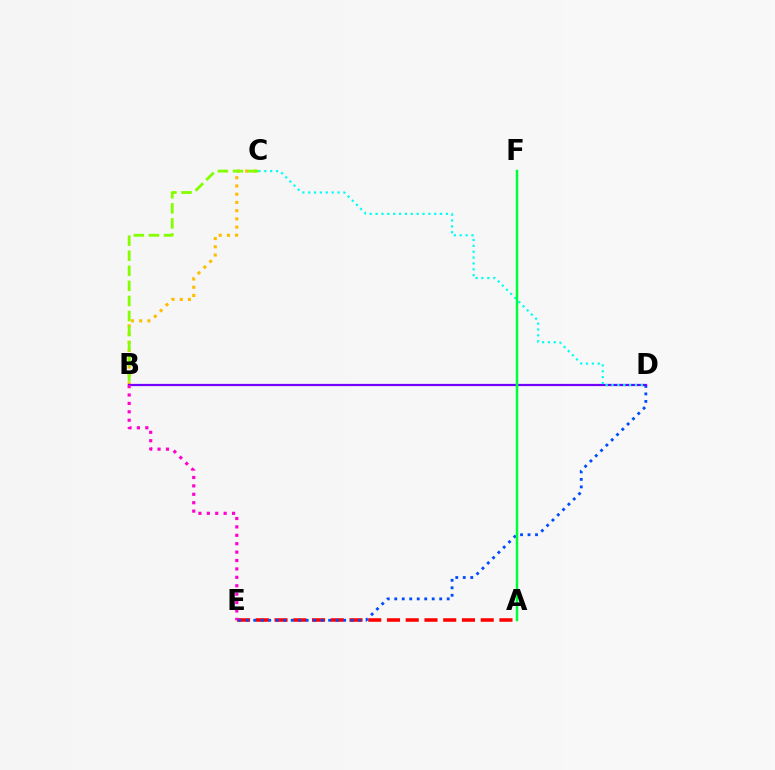{('A', 'E'): [{'color': '#ff0000', 'line_style': 'dashed', 'thickness': 2.55}], ('D', 'E'): [{'color': '#004bff', 'line_style': 'dotted', 'thickness': 2.04}], ('B', 'C'): [{'color': '#ffbd00', 'line_style': 'dotted', 'thickness': 2.24}, {'color': '#84ff00', 'line_style': 'dashed', 'thickness': 2.05}], ('B', 'D'): [{'color': '#7200ff', 'line_style': 'solid', 'thickness': 1.61}], ('C', 'D'): [{'color': '#00fff6', 'line_style': 'dotted', 'thickness': 1.59}], ('B', 'E'): [{'color': '#ff00cf', 'line_style': 'dotted', 'thickness': 2.28}], ('A', 'F'): [{'color': '#00ff39', 'line_style': 'solid', 'thickness': 1.8}]}